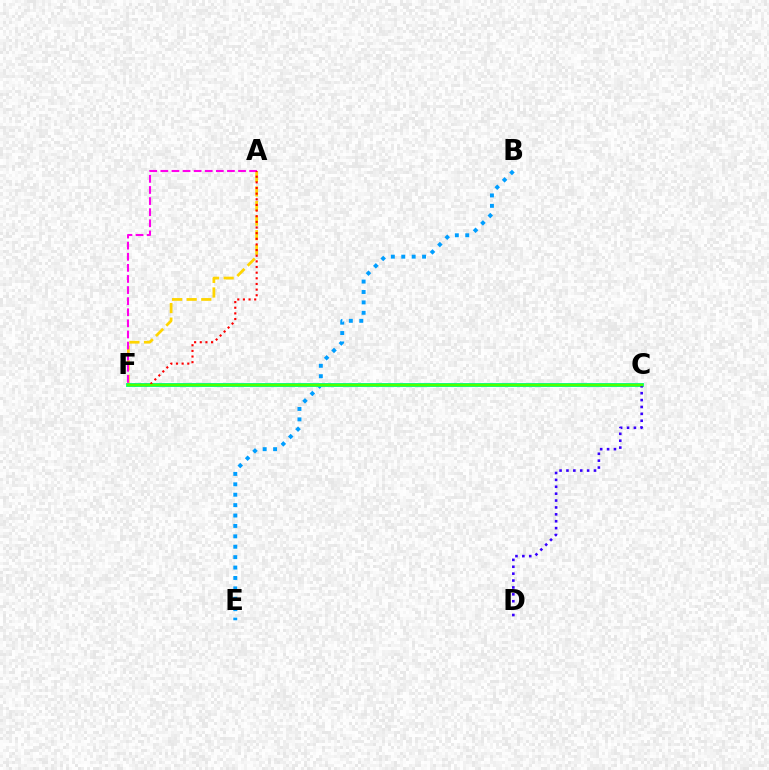{('B', 'E'): [{'color': '#009eff', 'line_style': 'dotted', 'thickness': 2.83}], ('A', 'F'): [{'color': '#ffd500', 'line_style': 'dashed', 'thickness': 1.98}, {'color': '#ff00ed', 'line_style': 'dashed', 'thickness': 1.51}, {'color': '#ff0000', 'line_style': 'dotted', 'thickness': 1.53}], ('C', 'F'): [{'color': '#00ff86', 'line_style': 'solid', 'thickness': 2.78}, {'color': '#4fff00', 'line_style': 'solid', 'thickness': 1.69}], ('C', 'D'): [{'color': '#3700ff', 'line_style': 'dotted', 'thickness': 1.87}]}